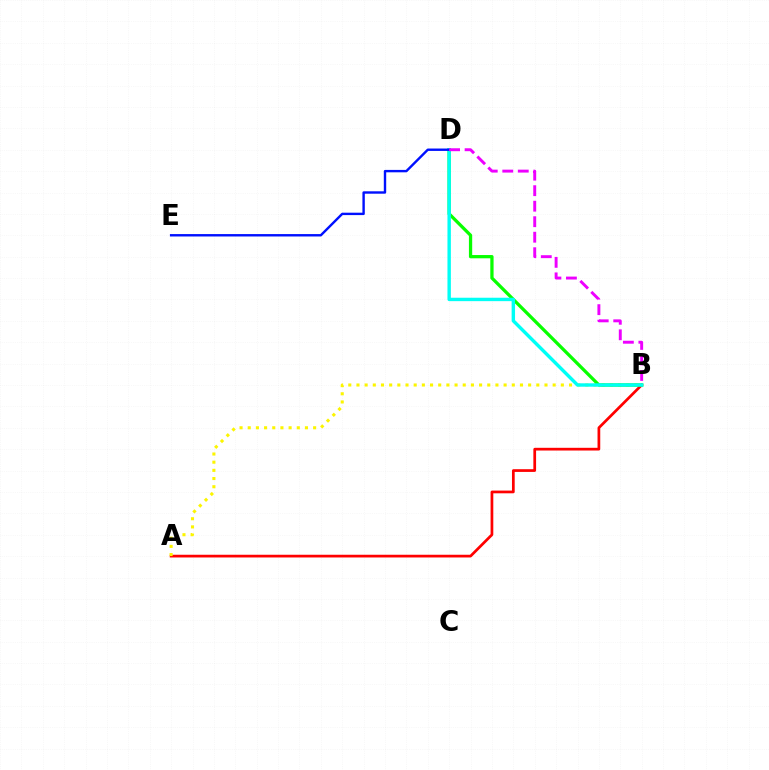{('A', 'B'): [{'color': '#ff0000', 'line_style': 'solid', 'thickness': 1.96}, {'color': '#fcf500', 'line_style': 'dotted', 'thickness': 2.22}], ('B', 'D'): [{'color': '#08ff00', 'line_style': 'solid', 'thickness': 2.35}, {'color': '#00fff6', 'line_style': 'solid', 'thickness': 2.46}, {'color': '#ee00ff', 'line_style': 'dashed', 'thickness': 2.11}], ('D', 'E'): [{'color': '#0010ff', 'line_style': 'solid', 'thickness': 1.73}]}